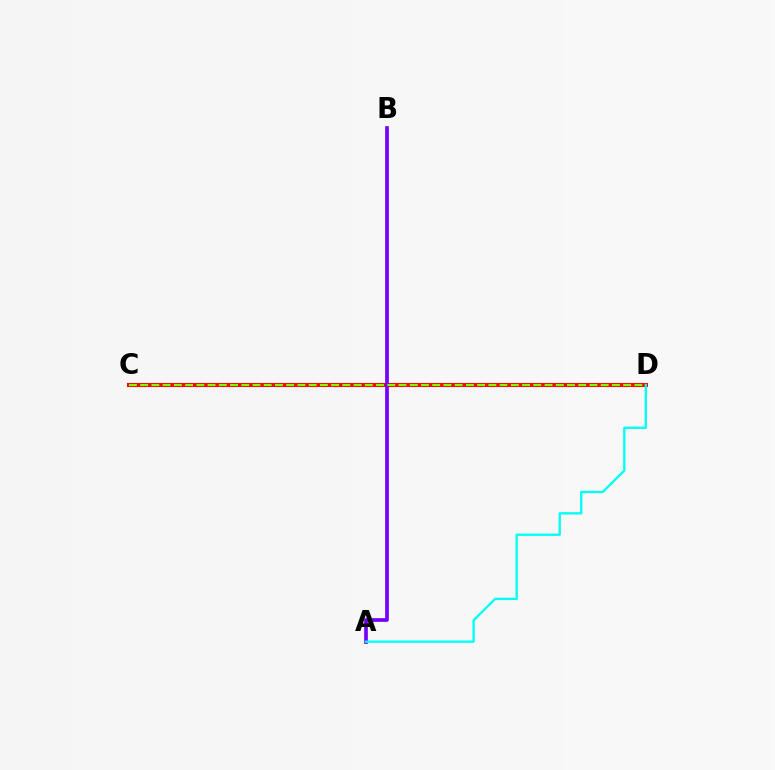{('C', 'D'): [{'color': '#ff0000', 'line_style': 'solid', 'thickness': 2.92}, {'color': '#84ff00', 'line_style': 'dashed', 'thickness': 1.53}], ('A', 'B'): [{'color': '#7200ff', 'line_style': 'solid', 'thickness': 2.65}], ('A', 'D'): [{'color': '#00fff6', 'line_style': 'solid', 'thickness': 1.68}]}